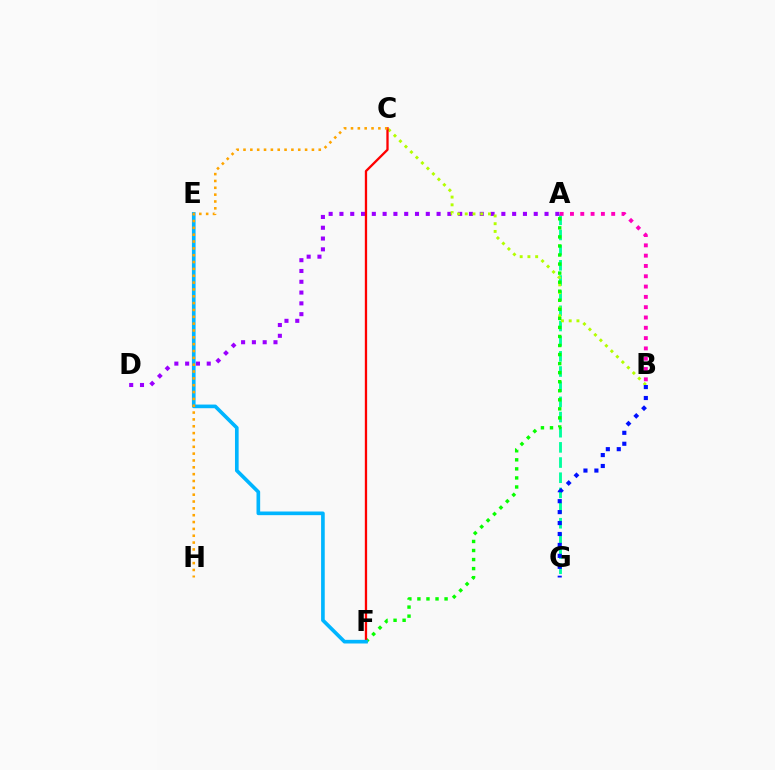{('A', 'G'): [{'color': '#00ff9d', 'line_style': 'dashed', 'thickness': 2.06}], ('A', 'D'): [{'color': '#9b00ff', 'line_style': 'dotted', 'thickness': 2.93}], ('B', 'C'): [{'color': '#b3ff00', 'line_style': 'dotted', 'thickness': 2.1}], ('A', 'F'): [{'color': '#08ff00', 'line_style': 'dotted', 'thickness': 2.46}], ('C', 'F'): [{'color': '#ff0000', 'line_style': 'solid', 'thickness': 1.66}], ('A', 'B'): [{'color': '#ff00bd', 'line_style': 'dotted', 'thickness': 2.8}], ('E', 'F'): [{'color': '#00b5ff', 'line_style': 'solid', 'thickness': 2.63}], ('B', 'G'): [{'color': '#0010ff', 'line_style': 'dotted', 'thickness': 2.97}], ('C', 'H'): [{'color': '#ffa500', 'line_style': 'dotted', 'thickness': 1.86}]}